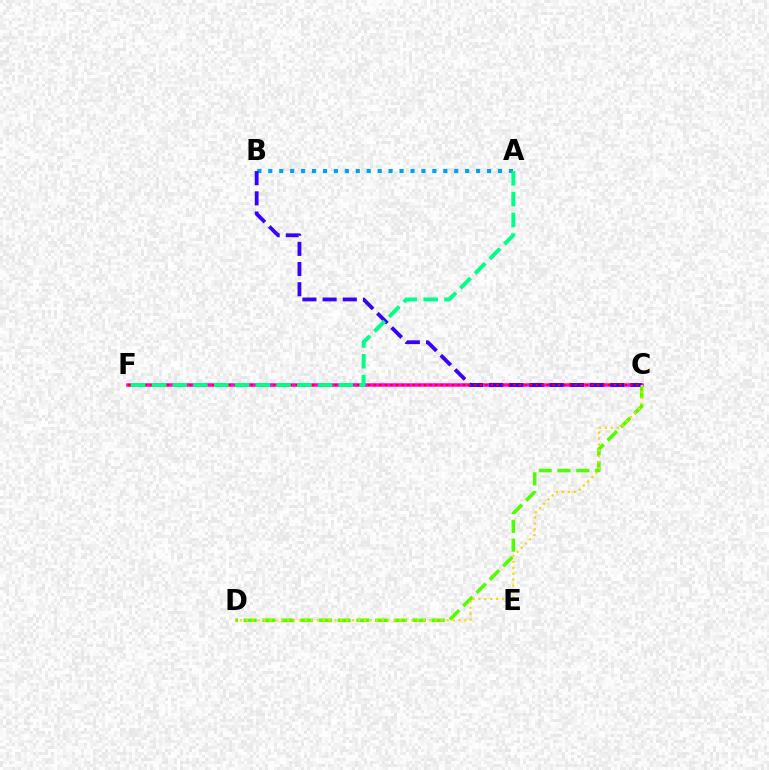{('C', 'F'): [{'color': '#ff00ed', 'line_style': 'solid', 'thickness': 2.55}, {'color': '#ff0000', 'line_style': 'dotted', 'thickness': 1.52}], ('C', 'D'): [{'color': '#4fff00', 'line_style': 'dashed', 'thickness': 2.55}, {'color': '#ffd500', 'line_style': 'dotted', 'thickness': 1.6}], ('A', 'B'): [{'color': '#009eff', 'line_style': 'dotted', 'thickness': 2.97}], ('B', 'C'): [{'color': '#3700ff', 'line_style': 'dashed', 'thickness': 2.74}], ('A', 'F'): [{'color': '#00ff86', 'line_style': 'dashed', 'thickness': 2.82}]}